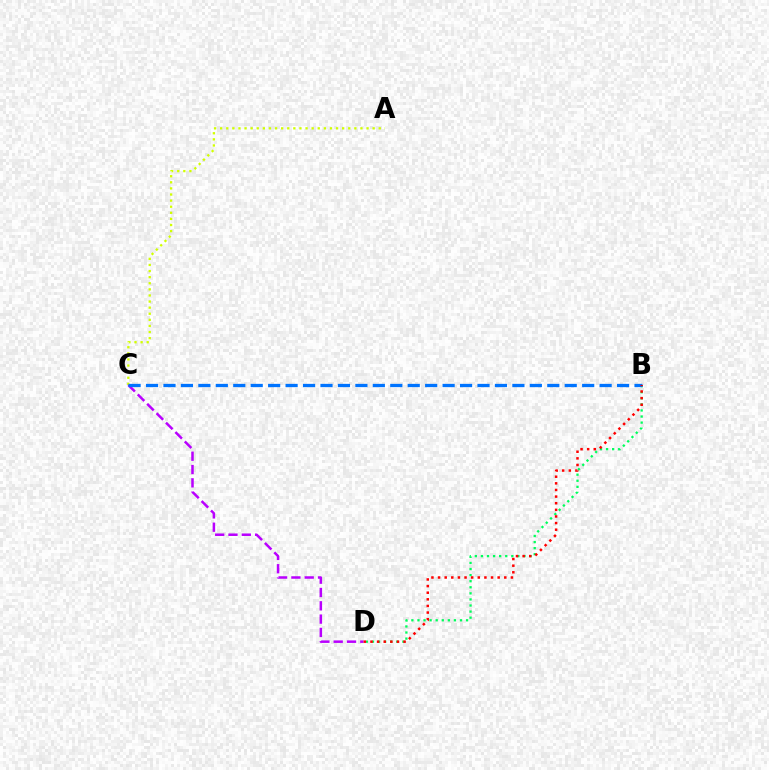{('B', 'D'): [{'color': '#00ff5c', 'line_style': 'dotted', 'thickness': 1.65}, {'color': '#ff0000', 'line_style': 'dotted', 'thickness': 1.8}], ('A', 'C'): [{'color': '#d1ff00', 'line_style': 'dotted', 'thickness': 1.66}], ('C', 'D'): [{'color': '#b900ff', 'line_style': 'dashed', 'thickness': 1.81}], ('B', 'C'): [{'color': '#0074ff', 'line_style': 'dashed', 'thickness': 2.37}]}